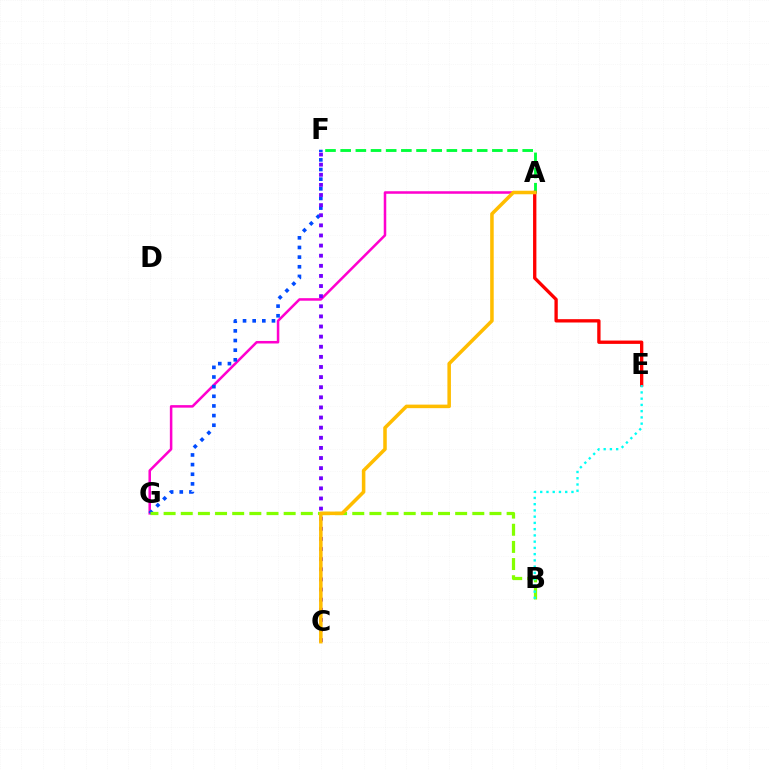{('A', 'G'): [{'color': '#ff00cf', 'line_style': 'solid', 'thickness': 1.82}], ('A', 'F'): [{'color': '#00ff39', 'line_style': 'dashed', 'thickness': 2.06}], ('F', 'G'): [{'color': '#004bff', 'line_style': 'dotted', 'thickness': 2.62}], ('C', 'F'): [{'color': '#7200ff', 'line_style': 'dotted', 'thickness': 2.75}], ('A', 'E'): [{'color': '#ff0000', 'line_style': 'solid', 'thickness': 2.4}], ('B', 'G'): [{'color': '#84ff00', 'line_style': 'dashed', 'thickness': 2.33}], ('B', 'E'): [{'color': '#00fff6', 'line_style': 'dotted', 'thickness': 1.7}], ('A', 'C'): [{'color': '#ffbd00', 'line_style': 'solid', 'thickness': 2.54}]}